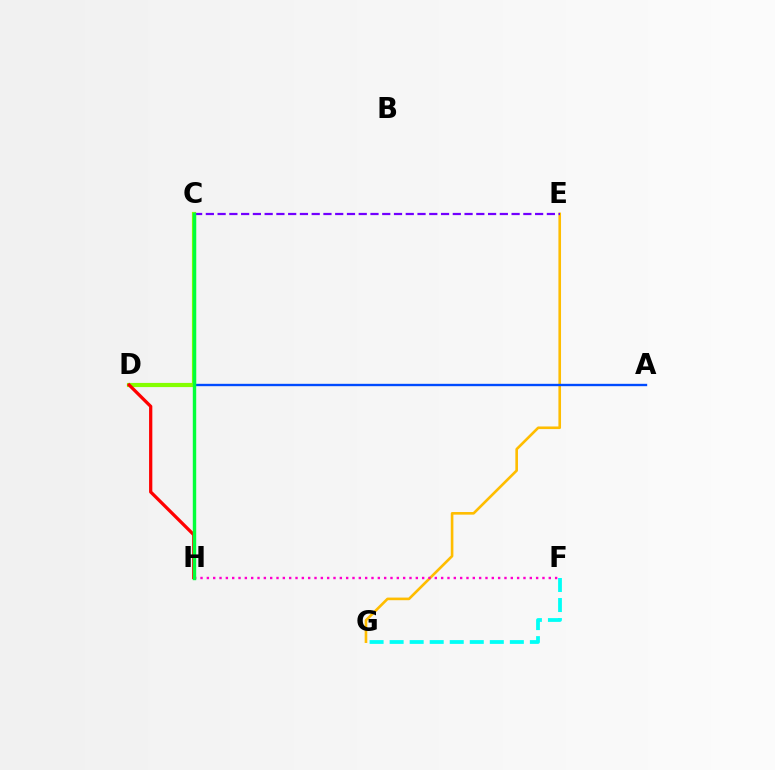{('E', 'G'): [{'color': '#ffbd00', 'line_style': 'solid', 'thickness': 1.89}], ('F', 'G'): [{'color': '#00fff6', 'line_style': 'dashed', 'thickness': 2.72}], ('A', 'D'): [{'color': '#004bff', 'line_style': 'solid', 'thickness': 1.7}], ('C', 'D'): [{'color': '#84ff00', 'line_style': 'solid', 'thickness': 3.0}], ('D', 'H'): [{'color': '#ff0000', 'line_style': 'solid', 'thickness': 2.34}], ('C', 'E'): [{'color': '#7200ff', 'line_style': 'dashed', 'thickness': 1.6}], ('F', 'H'): [{'color': '#ff00cf', 'line_style': 'dotted', 'thickness': 1.72}], ('C', 'H'): [{'color': '#00ff39', 'line_style': 'solid', 'thickness': 2.45}]}